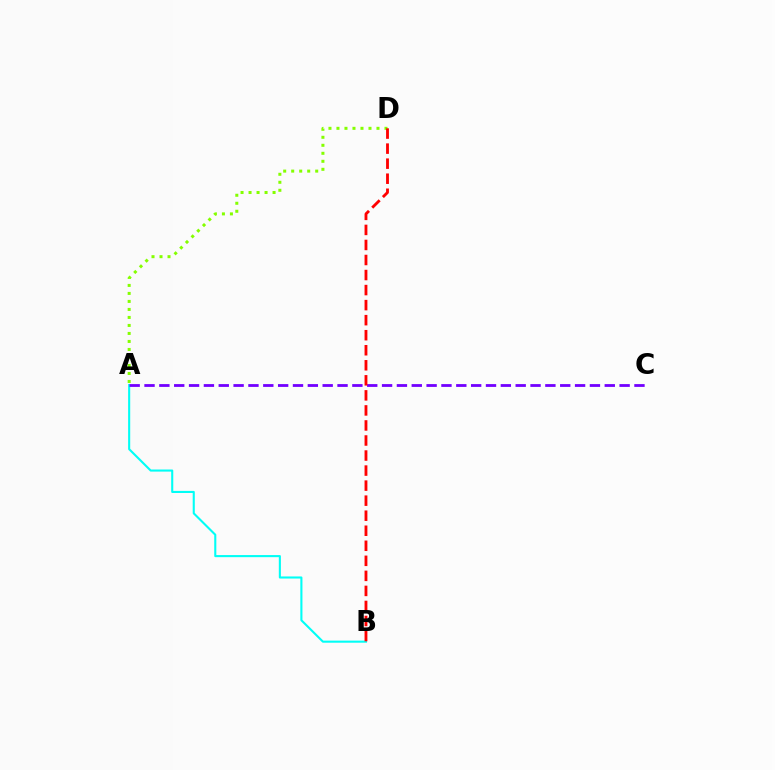{('A', 'B'): [{'color': '#00fff6', 'line_style': 'solid', 'thickness': 1.51}], ('A', 'D'): [{'color': '#84ff00', 'line_style': 'dotted', 'thickness': 2.17}], ('A', 'C'): [{'color': '#7200ff', 'line_style': 'dashed', 'thickness': 2.02}], ('B', 'D'): [{'color': '#ff0000', 'line_style': 'dashed', 'thickness': 2.04}]}